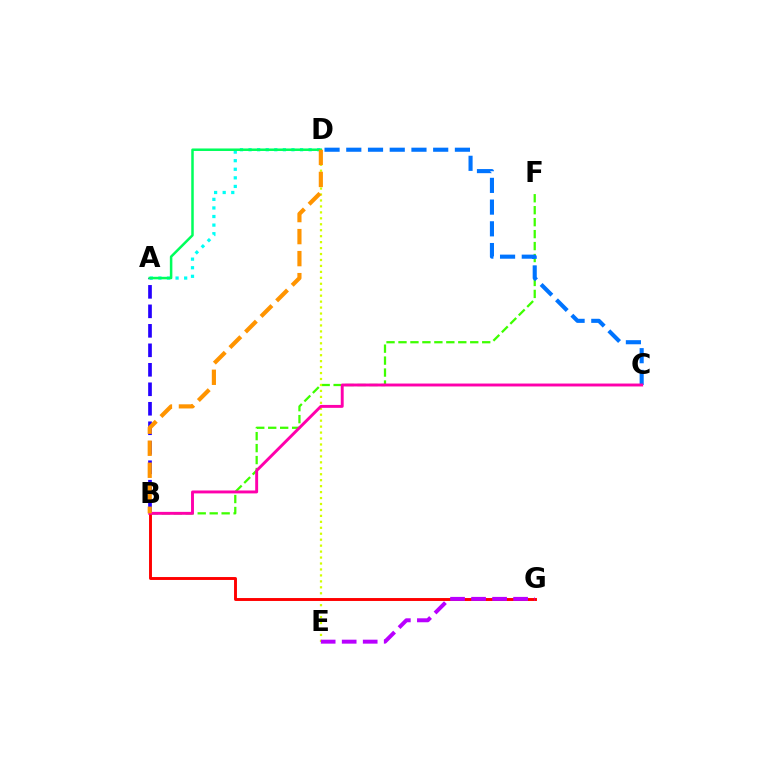{('B', 'F'): [{'color': '#3dff00', 'line_style': 'dashed', 'thickness': 1.62}], ('C', 'D'): [{'color': '#0074ff', 'line_style': 'dashed', 'thickness': 2.95}], ('D', 'E'): [{'color': '#d1ff00', 'line_style': 'dotted', 'thickness': 1.62}], ('A', 'D'): [{'color': '#00fff6', 'line_style': 'dotted', 'thickness': 2.33}, {'color': '#00ff5c', 'line_style': 'solid', 'thickness': 1.81}], ('B', 'G'): [{'color': '#ff0000', 'line_style': 'solid', 'thickness': 2.1}], ('A', 'B'): [{'color': '#2500ff', 'line_style': 'dashed', 'thickness': 2.65}], ('B', 'C'): [{'color': '#ff00ac', 'line_style': 'solid', 'thickness': 2.1}], ('E', 'G'): [{'color': '#b900ff', 'line_style': 'dashed', 'thickness': 2.85}], ('B', 'D'): [{'color': '#ff9400', 'line_style': 'dashed', 'thickness': 2.99}]}